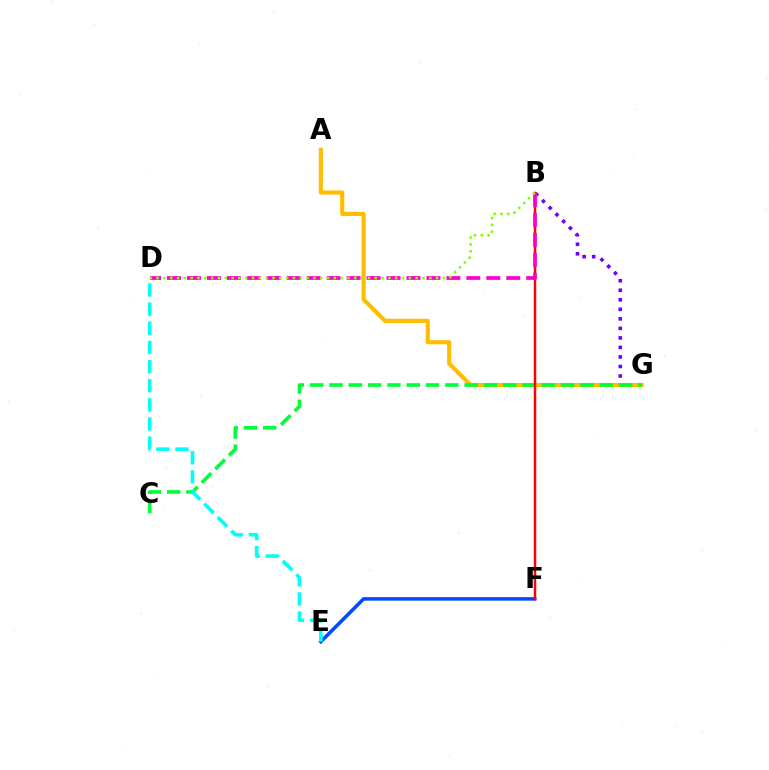{('B', 'G'): [{'color': '#7200ff', 'line_style': 'dotted', 'thickness': 2.59}], ('A', 'G'): [{'color': '#ffbd00', 'line_style': 'solid', 'thickness': 2.97}], ('E', 'F'): [{'color': '#004bff', 'line_style': 'solid', 'thickness': 2.55}], ('C', 'G'): [{'color': '#00ff39', 'line_style': 'dashed', 'thickness': 2.62}], ('B', 'F'): [{'color': '#ff0000', 'line_style': 'solid', 'thickness': 1.79}], ('D', 'E'): [{'color': '#00fff6', 'line_style': 'dashed', 'thickness': 2.6}], ('B', 'D'): [{'color': '#ff00cf', 'line_style': 'dashed', 'thickness': 2.71}, {'color': '#84ff00', 'line_style': 'dotted', 'thickness': 1.85}]}